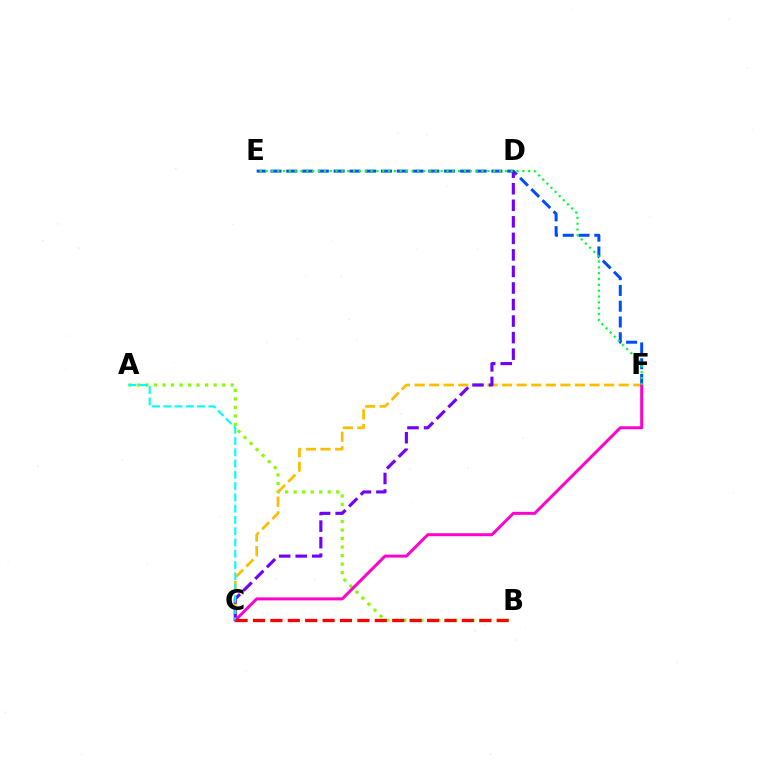{('A', 'B'): [{'color': '#84ff00', 'line_style': 'dotted', 'thickness': 2.31}], ('E', 'F'): [{'color': '#004bff', 'line_style': 'dashed', 'thickness': 2.14}, {'color': '#00ff39', 'line_style': 'dotted', 'thickness': 1.59}], ('C', 'F'): [{'color': '#ffbd00', 'line_style': 'dashed', 'thickness': 1.98}, {'color': '#ff00cf', 'line_style': 'solid', 'thickness': 2.14}], ('C', 'D'): [{'color': '#7200ff', 'line_style': 'dashed', 'thickness': 2.25}], ('A', 'C'): [{'color': '#00fff6', 'line_style': 'dashed', 'thickness': 1.53}], ('B', 'C'): [{'color': '#ff0000', 'line_style': 'dashed', 'thickness': 2.36}]}